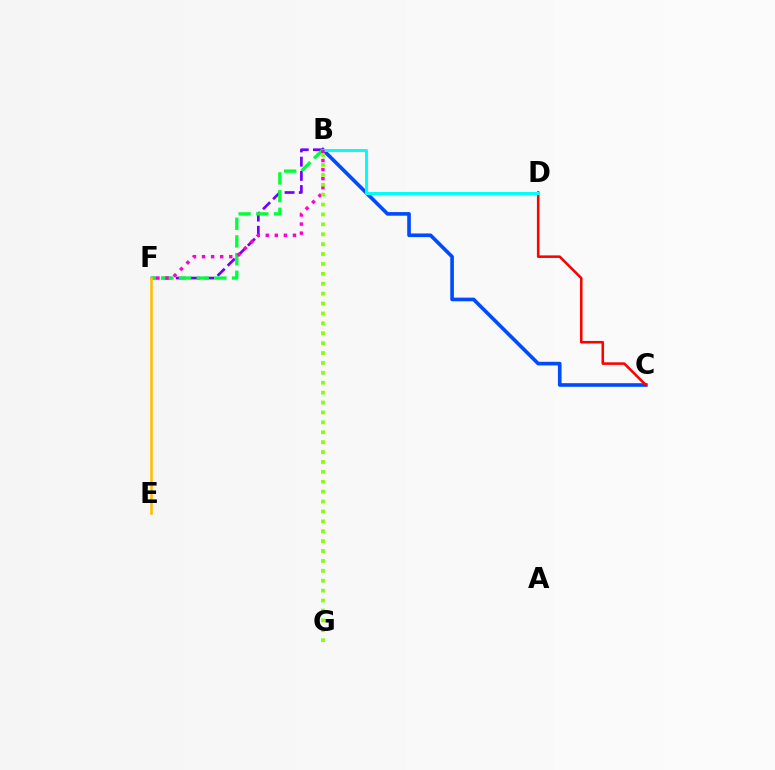{('B', 'C'): [{'color': '#004bff', 'line_style': 'solid', 'thickness': 2.62}], ('C', 'D'): [{'color': '#ff0000', 'line_style': 'solid', 'thickness': 1.84}], ('B', 'F'): [{'color': '#7200ff', 'line_style': 'dashed', 'thickness': 1.93}, {'color': '#00ff39', 'line_style': 'dashed', 'thickness': 2.4}, {'color': '#ff00cf', 'line_style': 'dotted', 'thickness': 2.46}], ('B', 'D'): [{'color': '#00fff6', 'line_style': 'solid', 'thickness': 2.15}], ('E', 'F'): [{'color': '#ffbd00', 'line_style': 'solid', 'thickness': 1.85}], ('B', 'G'): [{'color': '#84ff00', 'line_style': 'dotted', 'thickness': 2.69}]}